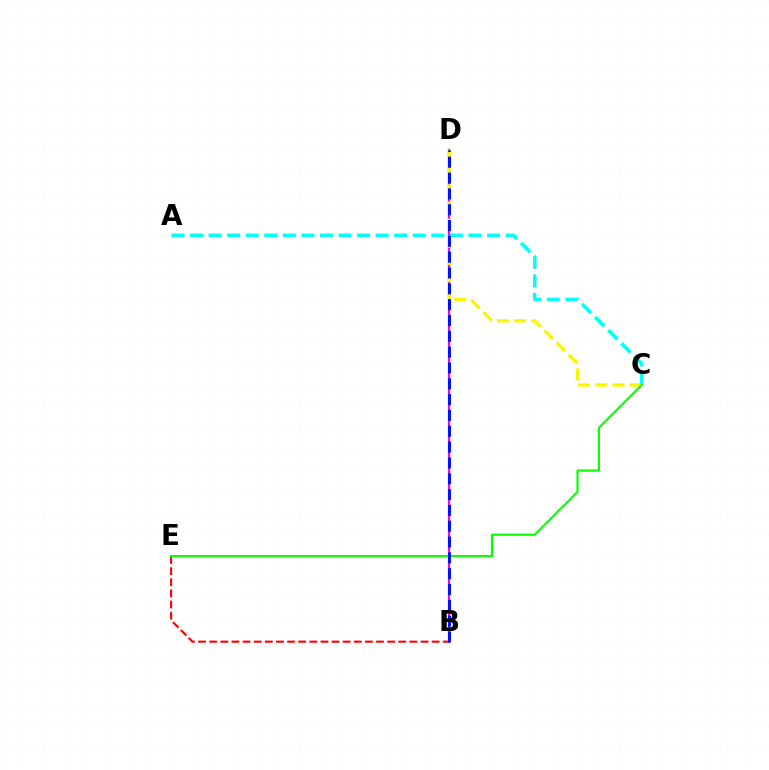{('B', 'E'): [{'color': '#ff0000', 'line_style': 'dashed', 'thickness': 1.51}], ('B', 'D'): [{'color': '#ee00ff', 'line_style': 'solid', 'thickness': 1.61}, {'color': '#0010ff', 'line_style': 'dashed', 'thickness': 2.15}], ('A', 'C'): [{'color': '#00fff6', 'line_style': 'dashed', 'thickness': 2.52}], ('C', 'D'): [{'color': '#fcf500', 'line_style': 'dashed', 'thickness': 2.33}], ('C', 'E'): [{'color': '#08ff00', 'line_style': 'solid', 'thickness': 1.56}]}